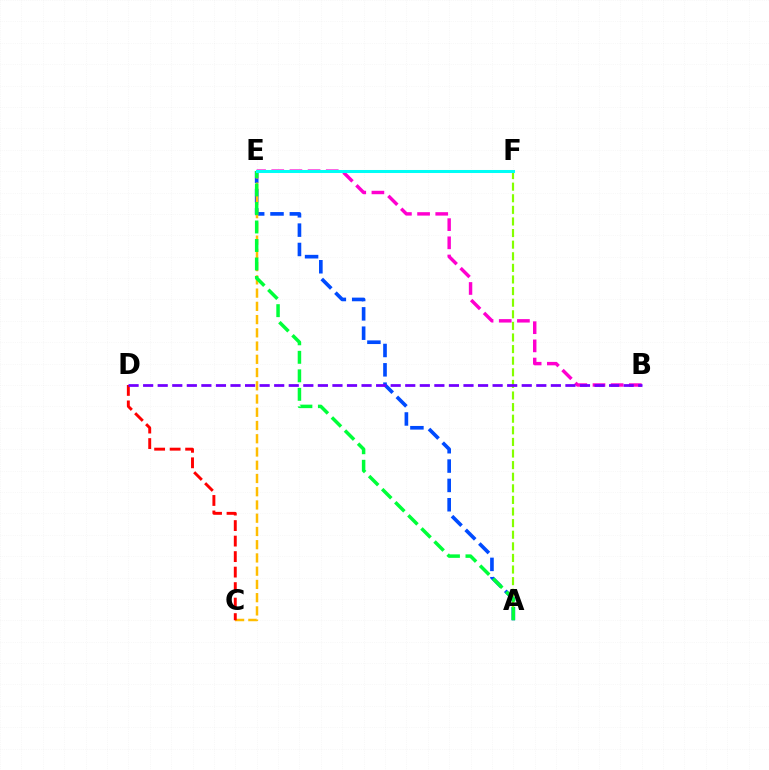{('A', 'E'): [{'color': '#004bff', 'line_style': 'dashed', 'thickness': 2.63}, {'color': '#00ff39', 'line_style': 'dashed', 'thickness': 2.51}], ('A', 'F'): [{'color': '#84ff00', 'line_style': 'dashed', 'thickness': 1.58}], ('C', 'E'): [{'color': '#ffbd00', 'line_style': 'dashed', 'thickness': 1.8}], ('B', 'E'): [{'color': '#ff00cf', 'line_style': 'dashed', 'thickness': 2.47}], ('C', 'D'): [{'color': '#ff0000', 'line_style': 'dashed', 'thickness': 2.11}], ('B', 'D'): [{'color': '#7200ff', 'line_style': 'dashed', 'thickness': 1.98}], ('E', 'F'): [{'color': '#00fff6', 'line_style': 'solid', 'thickness': 2.18}]}